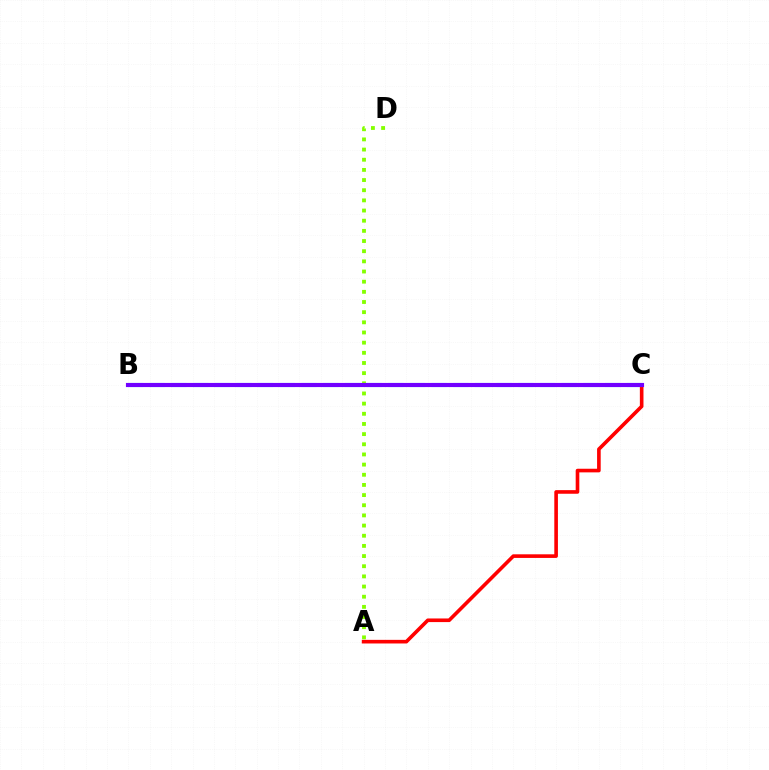{('A', 'D'): [{'color': '#84ff00', 'line_style': 'dotted', 'thickness': 2.76}], ('A', 'C'): [{'color': '#ff0000', 'line_style': 'solid', 'thickness': 2.61}], ('B', 'C'): [{'color': '#00fff6', 'line_style': 'dashed', 'thickness': 2.95}, {'color': '#7200ff', 'line_style': 'solid', 'thickness': 2.98}]}